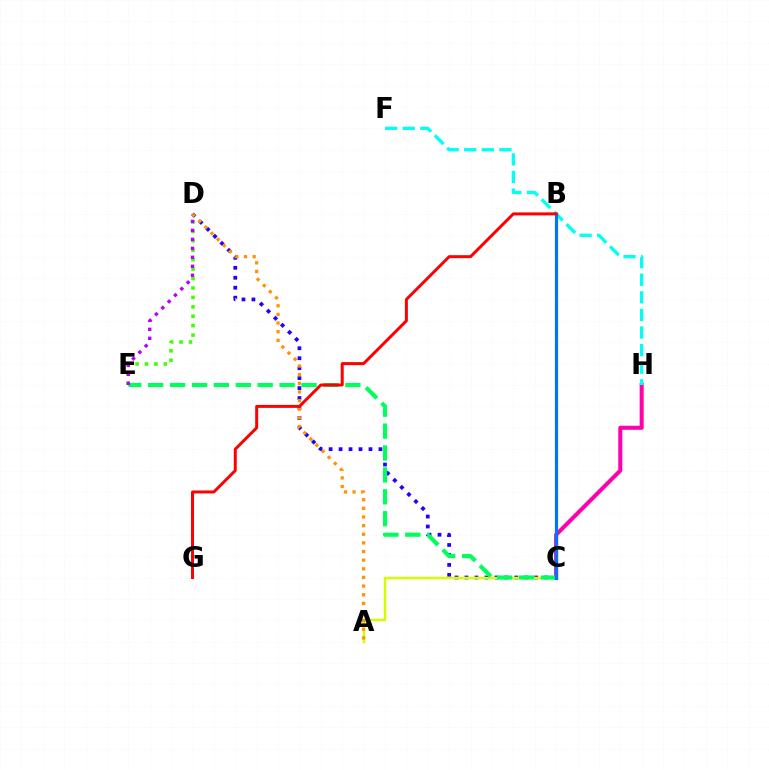{('C', 'D'): [{'color': '#2500ff', 'line_style': 'dotted', 'thickness': 2.71}], ('D', 'E'): [{'color': '#3dff00', 'line_style': 'dotted', 'thickness': 2.56}, {'color': '#b900ff', 'line_style': 'dotted', 'thickness': 2.44}], ('A', 'C'): [{'color': '#d1ff00', 'line_style': 'solid', 'thickness': 1.78}], ('C', 'H'): [{'color': '#ff00ac', 'line_style': 'solid', 'thickness': 2.9}], ('A', 'D'): [{'color': '#ff9400', 'line_style': 'dotted', 'thickness': 2.35}], ('F', 'H'): [{'color': '#00fff6', 'line_style': 'dashed', 'thickness': 2.39}], ('C', 'E'): [{'color': '#00ff5c', 'line_style': 'dashed', 'thickness': 2.98}], ('B', 'C'): [{'color': '#0074ff', 'line_style': 'solid', 'thickness': 2.29}], ('B', 'G'): [{'color': '#ff0000', 'line_style': 'solid', 'thickness': 2.14}]}